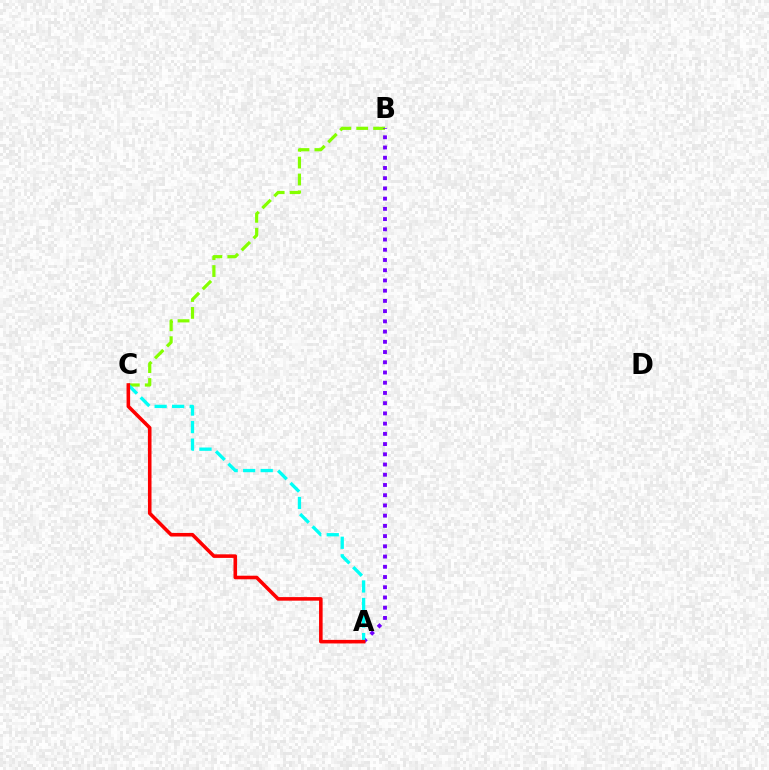{('B', 'C'): [{'color': '#84ff00', 'line_style': 'dashed', 'thickness': 2.3}], ('A', 'B'): [{'color': '#7200ff', 'line_style': 'dotted', 'thickness': 2.78}], ('A', 'C'): [{'color': '#00fff6', 'line_style': 'dashed', 'thickness': 2.38}, {'color': '#ff0000', 'line_style': 'solid', 'thickness': 2.57}]}